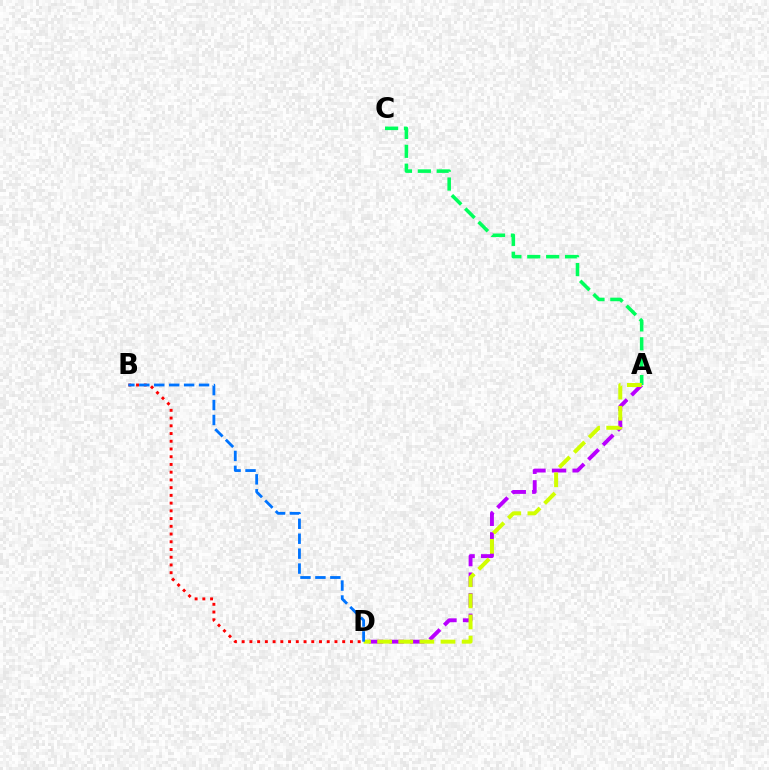{('A', 'C'): [{'color': '#00ff5c', 'line_style': 'dashed', 'thickness': 2.57}], ('A', 'D'): [{'color': '#b900ff', 'line_style': 'dashed', 'thickness': 2.79}, {'color': '#d1ff00', 'line_style': 'dashed', 'thickness': 2.87}], ('B', 'D'): [{'color': '#ff0000', 'line_style': 'dotted', 'thickness': 2.1}, {'color': '#0074ff', 'line_style': 'dashed', 'thickness': 2.03}]}